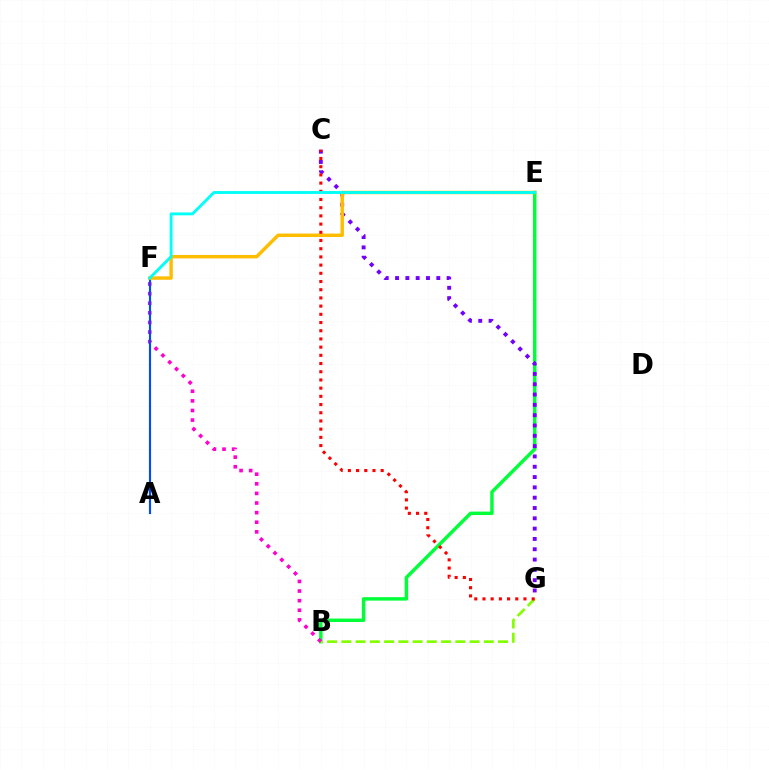{('B', 'E'): [{'color': '#00ff39', 'line_style': 'solid', 'thickness': 2.48}], ('C', 'G'): [{'color': '#7200ff', 'line_style': 'dotted', 'thickness': 2.8}, {'color': '#ff0000', 'line_style': 'dotted', 'thickness': 2.23}], ('B', 'G'): [{'color': '#84ff00', 'line_style': 'dashed', 'thickness': 1.94}], ('B', 'F'): [{'color': '#ff00cf', 'line_style': 'dotted', 'thickness': 2.61}], ('A', 'F'): [{'color': '#004bff', 'line_style': 'solid', 'thickness': 1.54}], ('E', 'F'): [{'color': '#ffbd00', 'line_style': 'solid', 'thickness': 2.48}, {'color': '#00fff6', 'line_style': 'solid', 'thickness': 2.07}]}